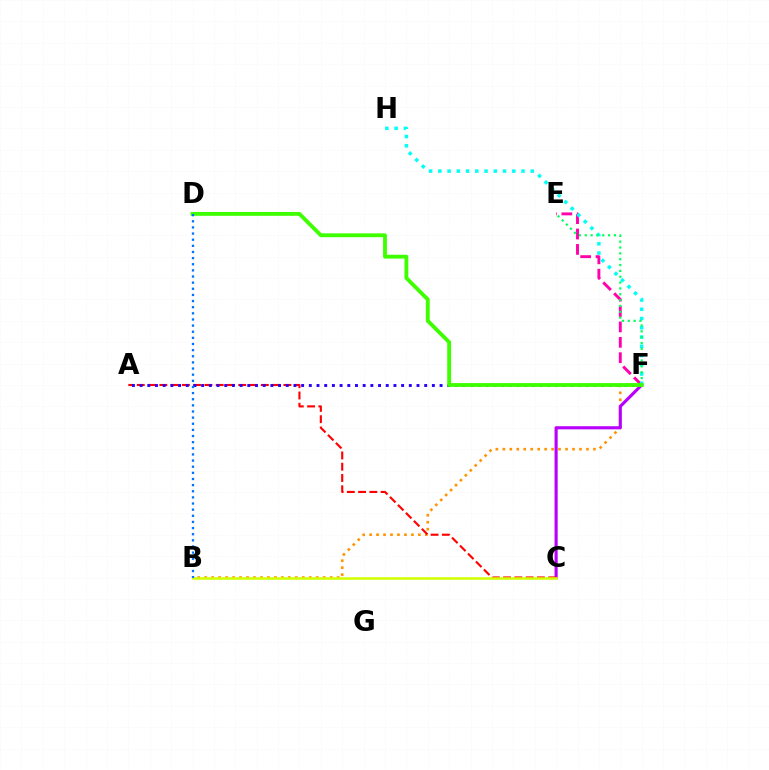{('E', 'F'): [{'color': '#ff00ac', 'line_style': 'dashed', 'thickness': 2.09}, {'color': '#00ff5c', 'line_style': 'dotted', 'thickness': 1.59}], ('F', 'H'): [{'color': '#00fff6', 'line_style': 'dotted', 'thickness': 2.51}], ('B', 'F'): [{'color': '#ff9400', 'line_style': 'dotted', 'thickness': 1.89}], ('C', 'F'): [{'color': '#b900ff', 'line_style': 'solid', 'thickness': 2.25}], ('A', 'C'): [{'color': '#ff0000', 'line_style': 'dashed', 'thickness': 1.53}], ('A', 'F'): [{'color': '#2500ff', 'line_style': 'dotted', 'thickness': 2.09}], ('B', 'C'): [{'color': '#d1ff00', 'line_style': 'solid', 'thickness': 1.84}], ('D', 'F'): [{'color': '#3dff00', 'line_style': 'solid', 'thickness': 2.76}], ('B', 'D'): [{'color': '#0074ff', 'line_style': 'dotted', 'thickness': 1.67}]}